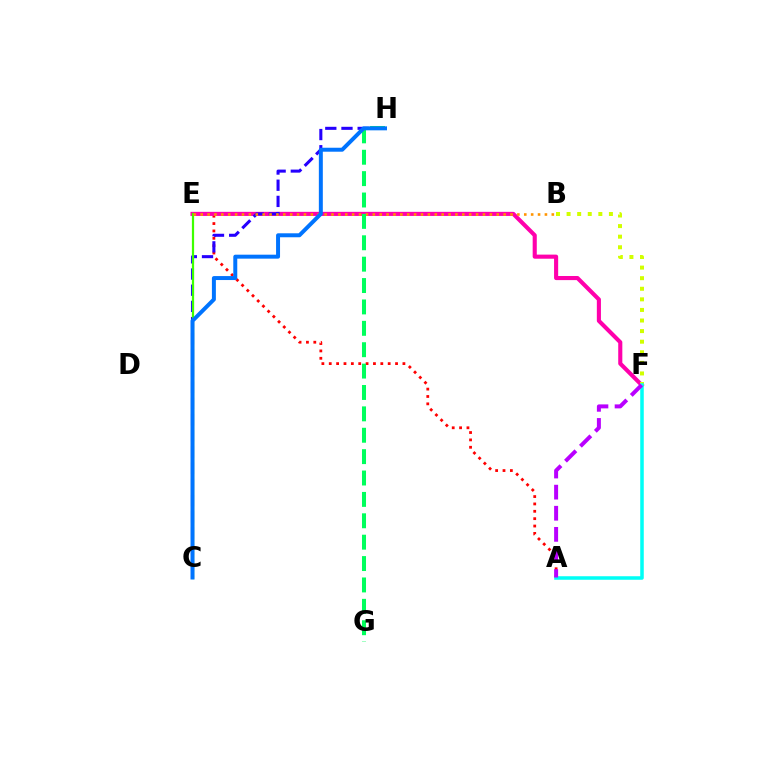{('A', 'E'): [{'color': '#ff0000', 'line_style': 'dotted', 'thickness': 2.0}], ('E', 'F'): [{'color': '#ff00ac', 'line_style': 'solid', 'thickness': 2.95}], ('B', 'F'): [{'color': '#d1ff00', 'line_style': 'dotted', 'thickness': 2.88}], ('C', 'H'): [{'color': '#2500ff', 'line_style': 'dashed', 'thickness': 2.2}, {'color': '#0074ff', 'line_style': 'solid', 'thickness': 2.86}], ('A', 'F'): [{'color': '#00fff6', 'line_style': 'solid', 'thickness': 2.54}, {'color': '#b900ff', 'line_style': 'dashed', 'thickness': 2.87}], ('C', 'E'): [{'color': '#3dff00', 'line_style': 'solid', 'thickness': 1.6}], ('B', 'E'): [{'color': '#ff9400', 'line_style': 'dotted', 'thickness': 1.87}], ('G', 'H'): [{'color': '#00ff5c', 'line_style': 'dashed', 'thickness': 2.91}]}